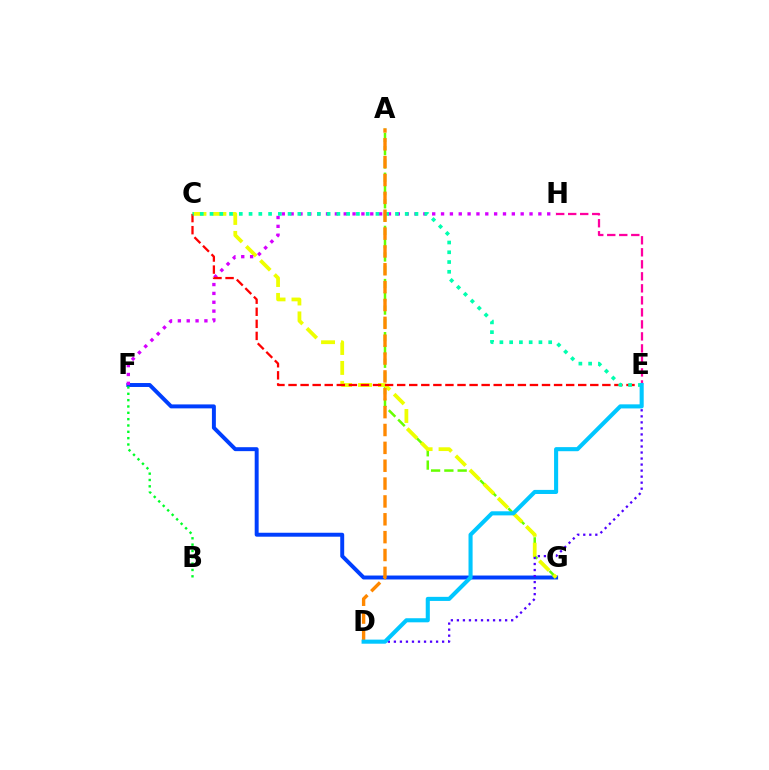{('F', 'G'): [{'color': '#003fff', 'line_style': 'solid', 'thickness': 2.84}], ('A', 'G'): [{'color': '#66ff00', 'line_style': 'dashed', 'thickness': 1.8}], ('C', 'G'): [{'color': '#eeff00', 'line_style': 'dashed', 'thickness': 2.71}], ('F', 'H'): [{'color': '#d600ff', 'line_style': 'dotted', 'thickness': 2.4}], ('D', 'E'): [{'color': '#4f00ff', 'line_style': 'dotted', 'thickness': 1.64}, {'color': '#00c7ff', 'line_style': 'solid', 'thickness': 2.94}], ('E', 'H'): [{'color': '#ff00a0', 'line_style': 'dashed', 'thickness': 1.63}], ('C', 'E'): [{'color': '#ff0000', 'line_style': 'dashed', 'thickness': 1.64}, {'color': '#00ffaf', 'line_style': 'dotted', 'thickness': 2.65}], ('B', 'F'): [{'color': '#00ff27', 'line_style': 'dotted', 'thickness': 1.72}], ('A', 'D'): [{'color': '#ff8800', 'line_style': 'dashed', 'thickness': 2.43}]}